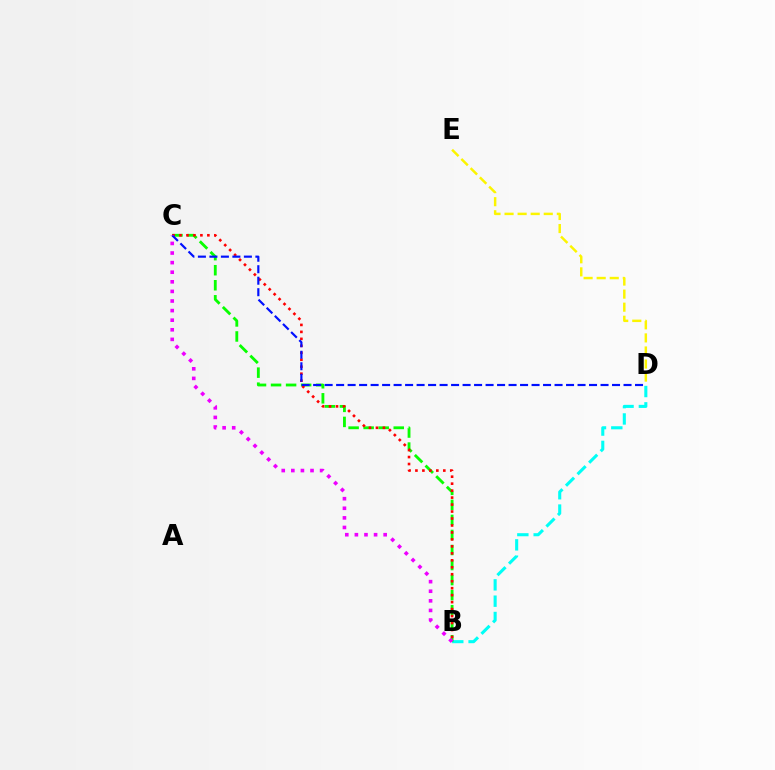{('D', 'E'): [{'color': '#fcf500', 'line_style': 'dashed', 'thickness': 1.77}], ('B', 'D'): [{'color': '#00fff6', 'line_style': 'dashed', 'thickness': 2.22}], ('B', 'C'): [{'color': '#08ff00', 'line_style': 'dashed', 'thickness': 2.04}, {'color': '#ff0000', 'line_style': 'dotted', 'thickness': 1.89}, {'color': '#ee00ff', 'line_style': 'dotted', 'thickness': 2.61}], ('C', 'D'): [{'color': '#0010ff', 'line_style': 'dashed', 'thickness': 1.56}]}